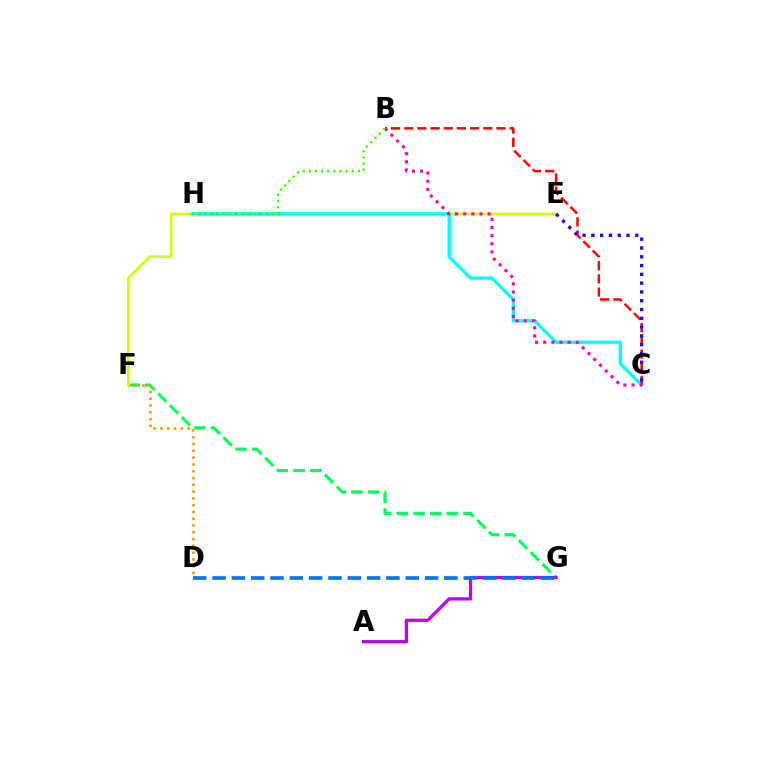{('F', 'G'): [{'color': '#00ff5c', 'line_style': 'dashed', 'thickness': 2.27}], ('D', 'F'): [{'color': '#ff9400', 'line_style': 'dotted', 'thickness': 1.85}], ('E', 'F'): [{'color': '#d1ff00', 'line_style': 'solid', 'thickness': 1.88}], ('C', 'H'): [{'color': '#00fff6', 'line_style': 'solid', 'thickness': 2.37}], ('A', 'G'): [{'color': '#b900ff', 'line_style': 'solid', 'thickness': 2.33}], ('B', 'C'): [{'color': '#ff0000', 'line_style': 'dashed', 'thickness': 1.79}, {'color': '#ff00ac', 'line_style': 'dotted', 'thickness': 2.22}], ('B', 'H'): [{'color': '#3dff00', 'line_style': 'dotted', 'thickness': 1.67}], ('C', 'E'): [{'color': '#2500ff', 'line_style': 'dotted', 'thickness': 2.39}], ('D', 'G'): [{'color': '#0074ff', 'line_style': 'dashed', 'thickness': 2.62}]}